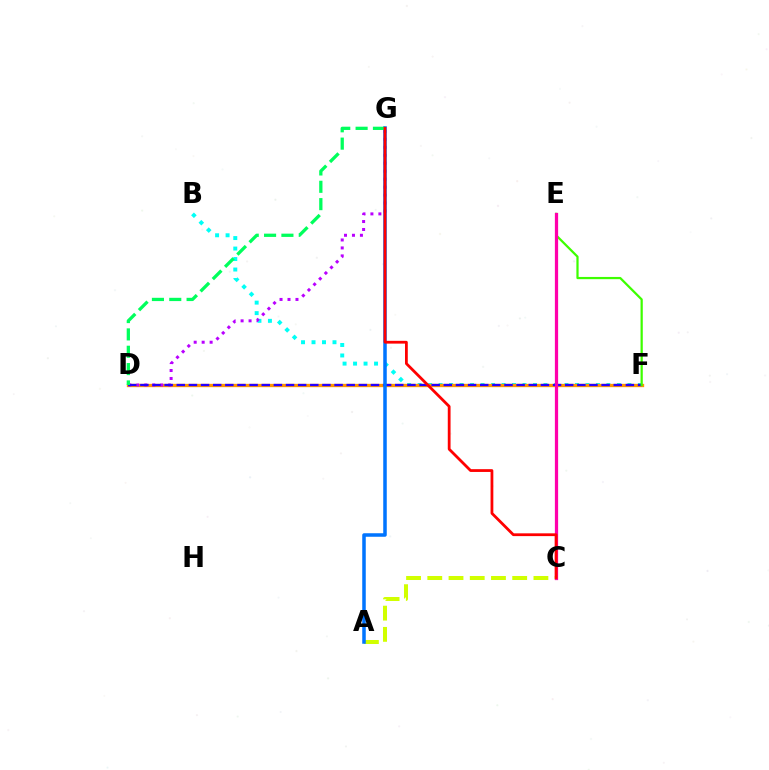{('B', 'F'): [{'color': '#00fff6', 'line_style': 'dotted', 'thickness': 2.85}], ('D', 'F'): [{'color': '#ff9400', 'line_style': 'solid', 'thickness': 2.39}, {'color': '#2500ff', 'line_style': 'dashed', 'thickness': 1.65}], ('D', 'G'): [{'color': '#b900ff', 'line_style': 'dotted', 'thickness': 2.16}, {'color': '#00ff5c', 'line_style': 'dashed', 'thickness': 2.36}], ('A', 'C'): [{'color': '#d1ff00', 'line_style': 'dashed', 'thickness': 2.88}], ('E', 'F'): [{'color': '#3dff00', 'line_style': 'solid', 'thickness': 1.61}], ('A', 'G'): [{'color': '#0074ff', 'line_style': 'solid', 'thickness': 2.53}], ('C', 'E'): [{'color': '#ff00ac', 'line_style': 'solid', 'thickness': 2.34}], ('C', 'G'): [{'color': '#ff0000', 'line_style': 'solid', 'thickness': 2.0}]}